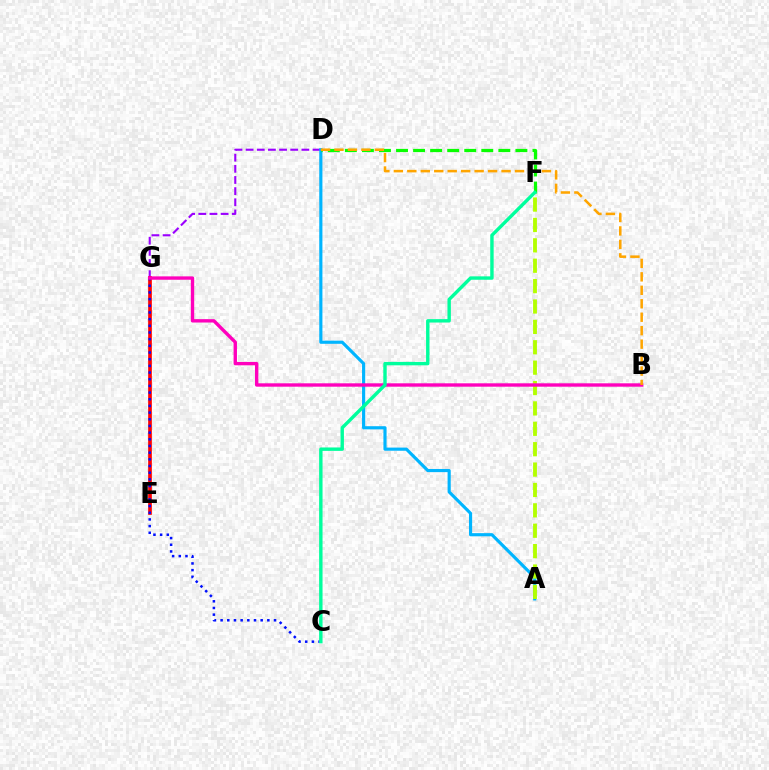{('D', 'G'): [{'color': '#9b00ff', 'line_style': 'dashed', 'thickness': 1.51}], ('A', 'D'): [{'color': '#00b5ff', 'line_style': 'solid', 'thickness': 2.27}], ('A', 'F'): [{'color': '#b3ff00', 'line_style': 'dashed', 'thickness': 2.77}], ('E', 'G'): [{'color': '#ff0000', 'line_style': 'solid', 'thickness': 2.64}], ('C', 'G'): [{'color': '#0010ff', 'line_style': 'dotted', 'thickness': 1.81}], ('D', 'F'): [{'color': '#08ff00', 'line_style': 'dashed', 'thickness': 2.32}], ('B', 'G'): [{'color': '#ff00bd', 'line_style': 'solid', 'thickness': 2.43}], ('B', 'D'): [{'color': '#ffa500', 'line_style': 'dashed', 'thickness': 1.83}], ('C', 'F'): [{'color': '#00ff9d', 'line_style': 'solid', 'thickness': 2.45}]}